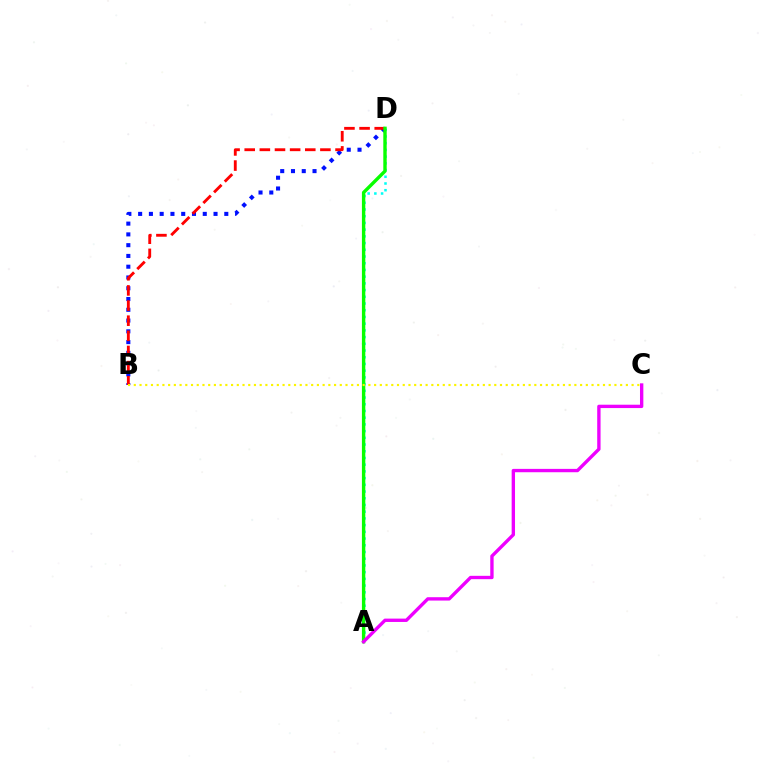{('A', 'D'): [{'color': '#00fff6', 'line_style': 'dotted', 'thickness': 1.82}, {'color': '#08ff00', 'line_style': 'solid', 'thickness': 2.45}], ('B', 'D'): [{'color': '#0010ff', 'line_style': 'dotted', 'thickness': 2.93}, {'color': '#ff0000', 'line_style': 'dashed', 'thickness': 2.06}], ('A', 'C'): [{'color': '#ee00ff', 'line_style': 'solid', 'thickness': 2.41}], ('B', 'C'): [{'color': '#fcf500', 'line_style': 'dotted', 'thickness': 1.55}]}